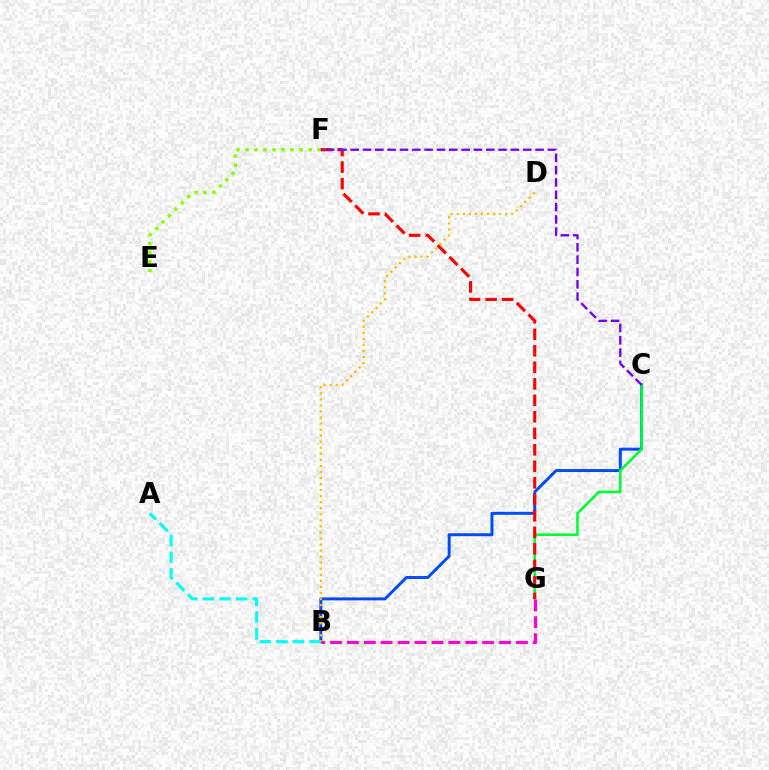{('B', 'C'): [{'color': '#004bff', 'line_style': 'solid', 'thickness': 2.12}], ('E', 'F'): [{'color': '#84ff00', 'line_style': 'dotted', 'thickness': 2.45}], ('A', 'B'): [{'color': '#00fff6', 'line_style': 'dashed', 'thickness': 2.25}], ('C', 'G'): [{'color': '#00ff39', 'line_style': 'solid', 'thickness': 1.88}], ('F', 'G'): [{'color': '#ff0000', 'line_style': 'dashed', 'thickness': 2.24}], ('B', 'G'): [{'color': '#ff00cf', 'line_style': 'dashed', 'thickness': 2.3}], ('B', 'D'): [{'color': '#ffbd00', 'line_style': 'dotted', 'thickness': 1.64}], ('C', 'F'): [{'color': '#7200ff', 'line_style': 'dashed', 'thickness': 1.67}]}